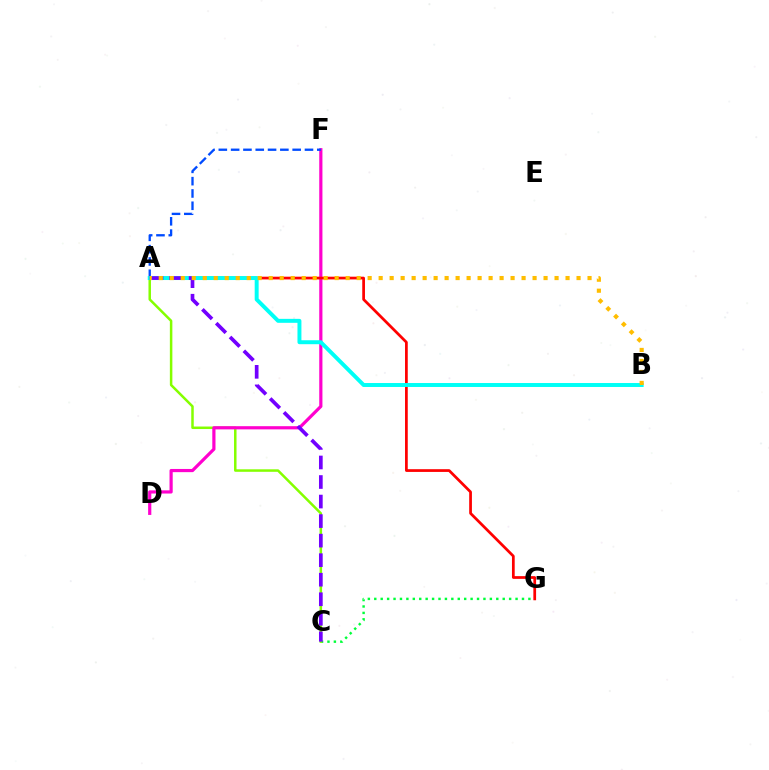{('C', 'G'): [{'color': '#00ff39', 'line_style': 'dotted', 'thickness': 1.74}], ('A', 'C'): [{'color': '#84ff00', 'line_style': 'solid', 'thickness': 1.8}, {'color': '#7200ff', 'line_style': 'dashed', 'thickness': 2.65}], ('D', 'F'): [{'color': '#ff00cf', 'line_style': 'solid', 'thickness': 2.3}], ('A', 'G'): [{'color': '#ff0000', 'line_style': 'solid', 'thickness': 1.97}], ('A', 'F'): [{'color': '#004bff', 'line_style': 'dashed', 'thickness': 1.67}], ('A', 'B'): [{'color': '#00fff6', 'line_style': 'solid', 'thickness': 2.85}, {'color': '#ffbd00', 'line_style': 'dotted', 'thickness': 2.99}]}